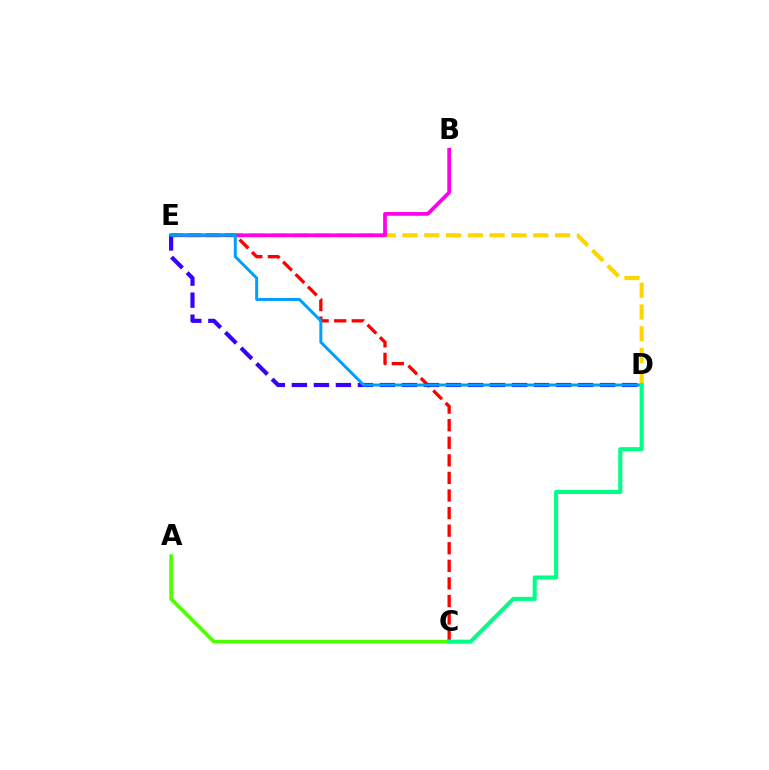{('D', 'E'): [{'color': '#ffd500', 'line_style': 'dashed', 'thickness': 2.96}, {'color': '#3700ff', 'line_style': 'dashed', 'thickness': 2.99}, {'color': '#009eff', 'line_style': 'solid', 'thickness': 2.13}], ('B', 'E'): [{'color': '#ff00ed', 'line_style': 'solid', 'thickness': 2.69}], ('C', 'E'): [{'color': '#ff0000', 'line_style': 'dashed', 'thickness': 2.39}], ('A', 'C'): [{'color': '#4fff00', 'line_style': 'solid', 'thickness': 2.62}], ('C', 'D'): [{'color': '#00ff86', 'line_style': 'solid', 'thickness': 2.93}]}